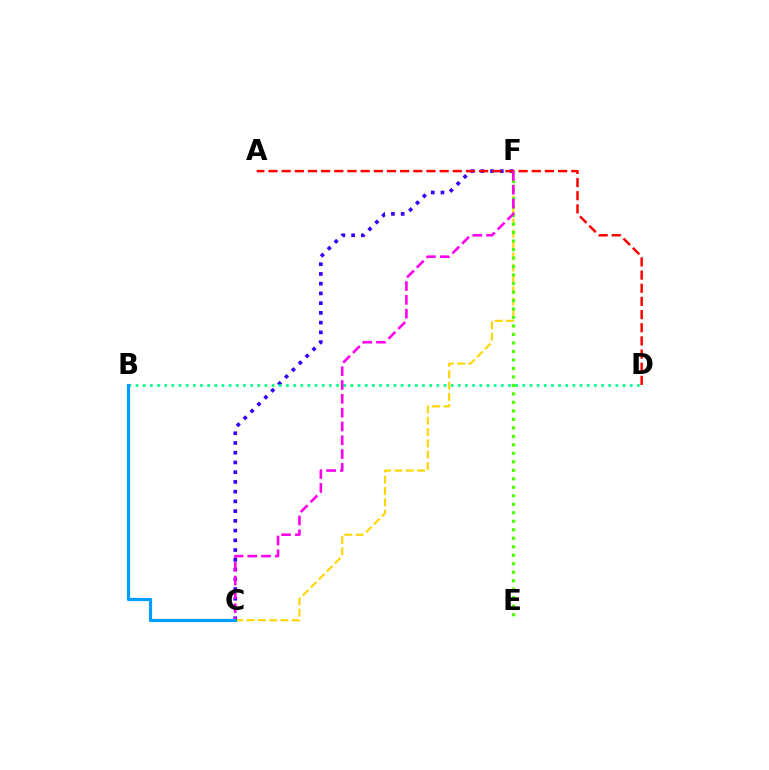{('C', 'F'): [{'color': '#3700ff', 'line_style': 'dotted', 'thickness': 2.65}, {'color': '#ffd500', 'line_style': 'dashed', 'thickness': 1.54}, {'color': '#ff00ed', 'line_style': 'dashed', 'thickness': 1.88}], ('A', 'D'): [{'color': '#ff0000', 'line_style': 'dashed', 'thickness': 1.79}], ('E', 'F'): [{'color': '#4fff00', 'line_style': 'dotted', 'thickness': 2.31}], ('B', 'D'): [{'color': '#00ff86', 'line_style': 'dotted', 'thickness': 1.95}], ('B', 'C'): [{'color': '#009eff', 'line_style': 'solid', 'thickness': 2.29}]}